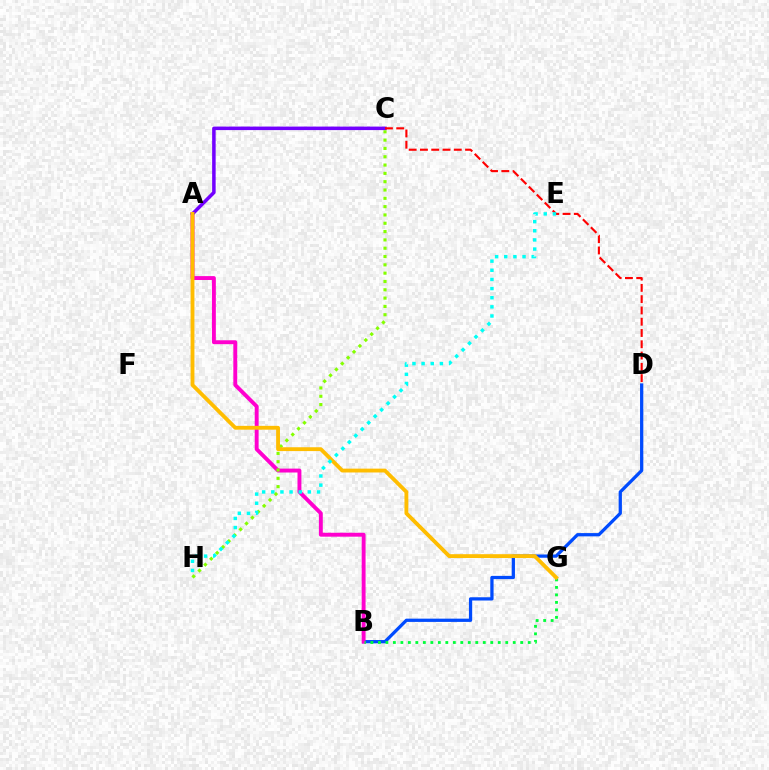{('B', 'D'): [{'color': '#004bff', 'line_style': 'solid', 'thickness': 2.34}], ('A', 'B'): [{'color': '#ff00cf', 'line_style': 'solid', 'thickness': 2.81}], ('C', 'H'): [{'color': '#84ff00', 'line_style': 'dotted', 'thickness': 2.26}], ('A', 'C'): [{'color': '#7200ff', 'line_style': 'solid', 'thickness': 2.53}], ('C', 'D'): [{'color': '#ff0000', 'line_style': 'dashed', 'thickness': 1.53}], ('B', 'G'): [{'color': '#00ff39', 'line_style': 'dotted', 'thickness': 2.04}], ('A', 'G'): [{'color': '#ffbd00', 'line_style': 'solid', 'thickness': 2.77}], ('E', 'H'): [{'color': '#00fff6', 'line_style': 'dotted', 'thickness': 2.48}]}